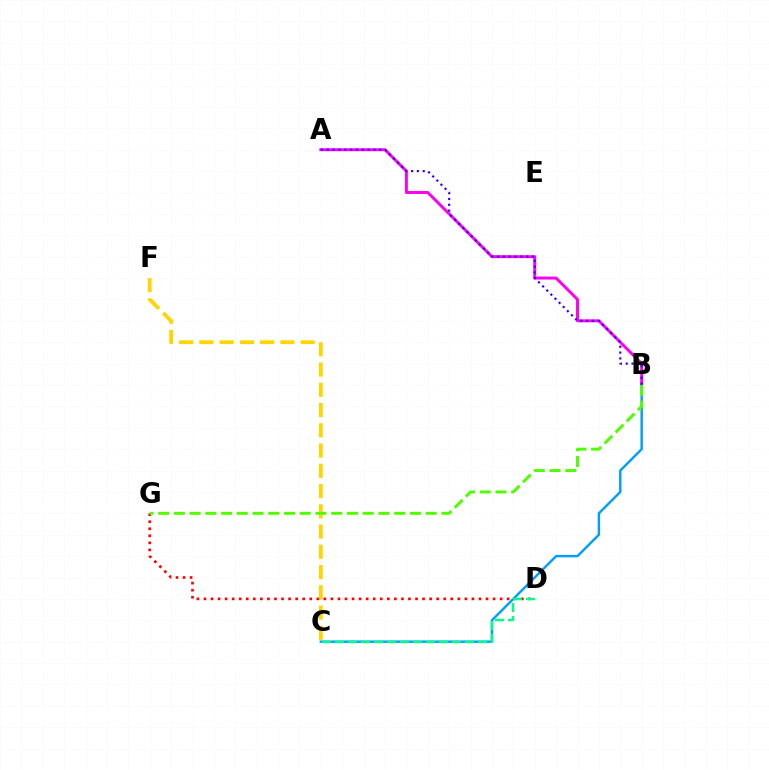{('D', 'G'): [{'color': '#ff0000', 'line_style': 'dotted', 'thickness': 1.92}], ('A', 'B'): [{'color': '#ff00ed', 'line_style': 'solid', 'thickness': 2.13}, {'color': '#3700ff', 'line_style': 'dotted', 'thickness': 1.58}], ('B', 'C'): [{'color': '#009eff', 'line_style': 'solid', 'thickness': 1.74}], ('C', 'D'): [{'color': '#00ff86', 'line_style': 'dashed', 'thickness': 1.77}], ('C', 'F'): [{'color': '#ffd500', 'line_style': 'dashed', 'thickness': 2.75}], ('B', 'G'): [{'color': '#4fff00', 'line_style': 'dashed', 'thickness': 2.14}]}